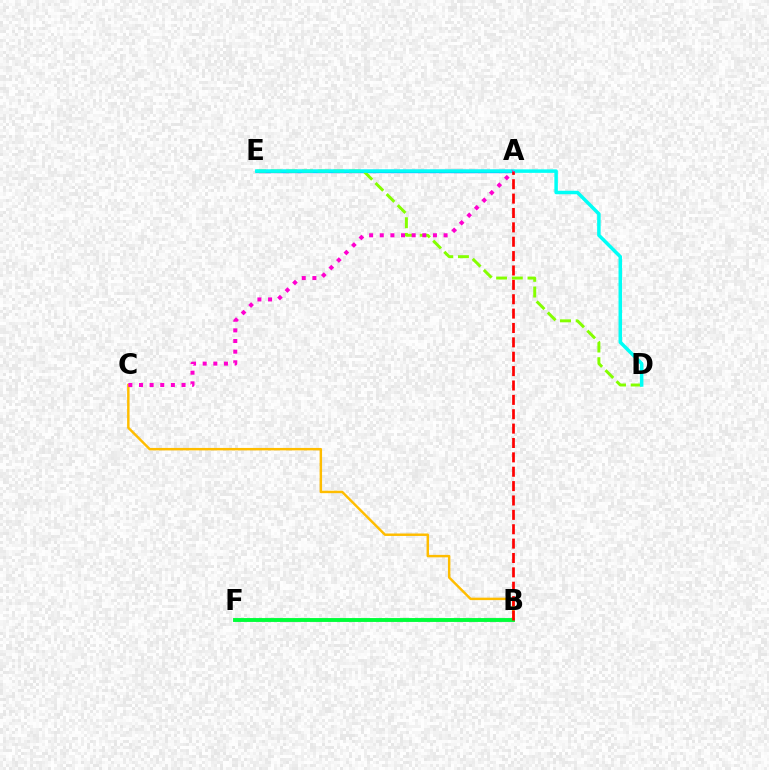{('A', 'E'): [{'color': '#7200ff', 'line_style': 'dashed', 'thickness': 2.03}, {'color': '#004bff', 'line_style': 'solid', 'thickness': 2.37}], ('B', 'C'): [{'color': '#ffbd00', 'line_style': 'solid', 'thickness': 1.76}], ('D', 'E'): [{'color': '#84ff00', 'line_style': 'dashed', 'thickness': 2.13}, {'color': '#00fff6', 'line_style': 'solid', 'thickness': 2.52}], ('B', 'F'): [{'color': '#00ff39', 'line_style': 'solid', 'thickness': 2.8}], ('A', 'B'): [{'color': '#ff0000', 'line_style': 'dashed', 'thickness': 1.95}], ('A', 'C'): [{'color': '#ff00cf', 'line_style': 'dotted', 'thickness': 2.89}]}